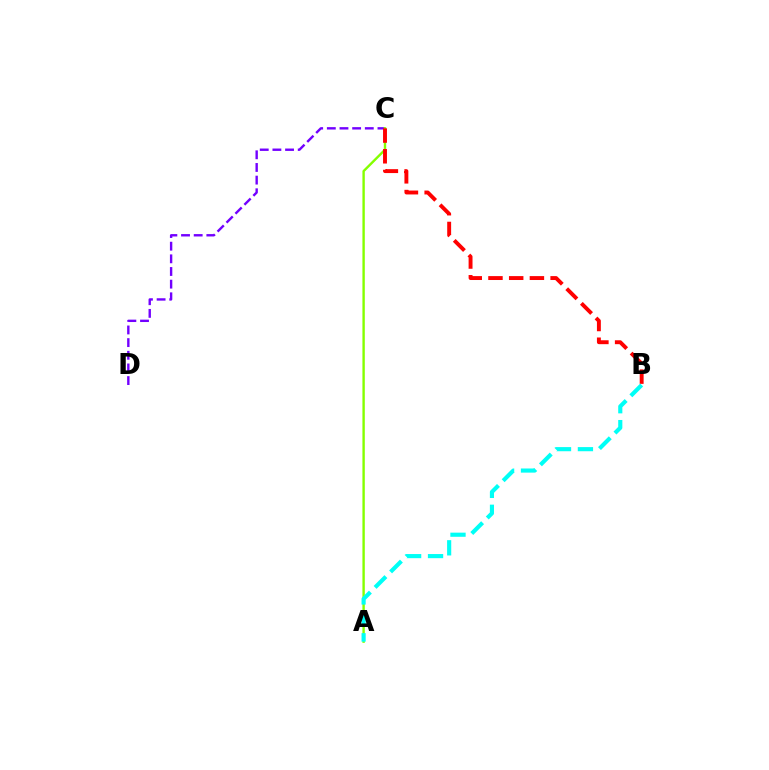{('C', 'D'): [{'color': '#7200ff', 'line_style': 'dashed', 'thickness': 1.72}], ('A', 'C'): [{'color': '#84ff00', 'line_style': 'solid', 'thickness': 1.72}], ('B', 'C'): [{'color': '#ff0000', 'line_style': 'dashed', 'thickness': 2.81}], ('A', 'B'): [{'color': '#00fff6', 'line_style': 'dashed', 'thickness': 2.98}]}